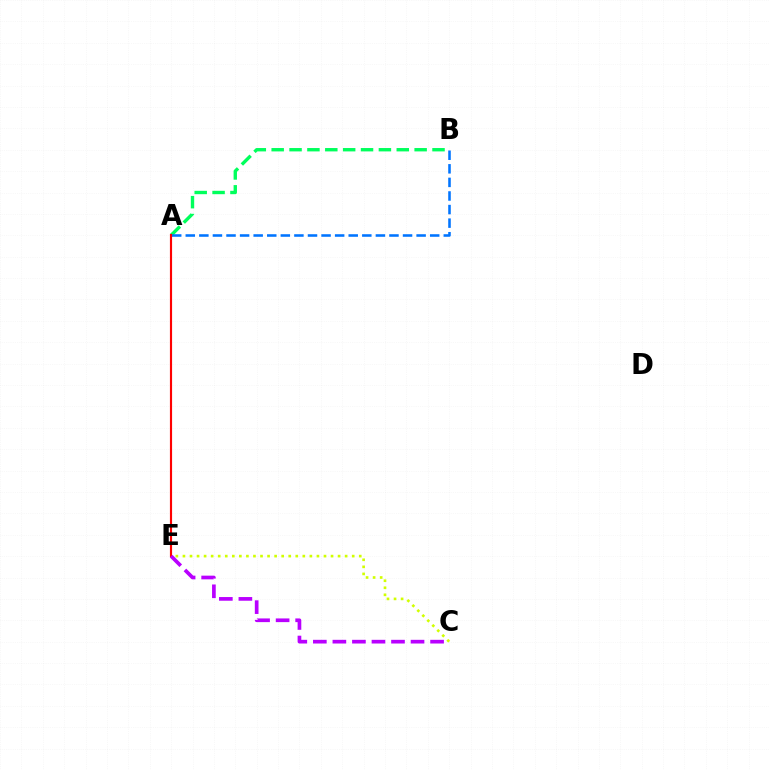{('C', 'E'): [{'color': '#d1ff00', 'line_style': 'dotted', 'thickness': 1.92}, {'color': '#b900ff', 'line_style': 'dashed', 'thickness': 2.65}], ('A', 'B'): [{'color': '#00ff5c', 'line_style': 'dashed', 'thickness': 2.43}, {'color': '#0074ff', 'line_style': 'dashed', 'thickness': 1.84}], ('A', 'E'): [{'color': '#ff0000', 'line_style': 'solid', 'thickness': 1.56}]}